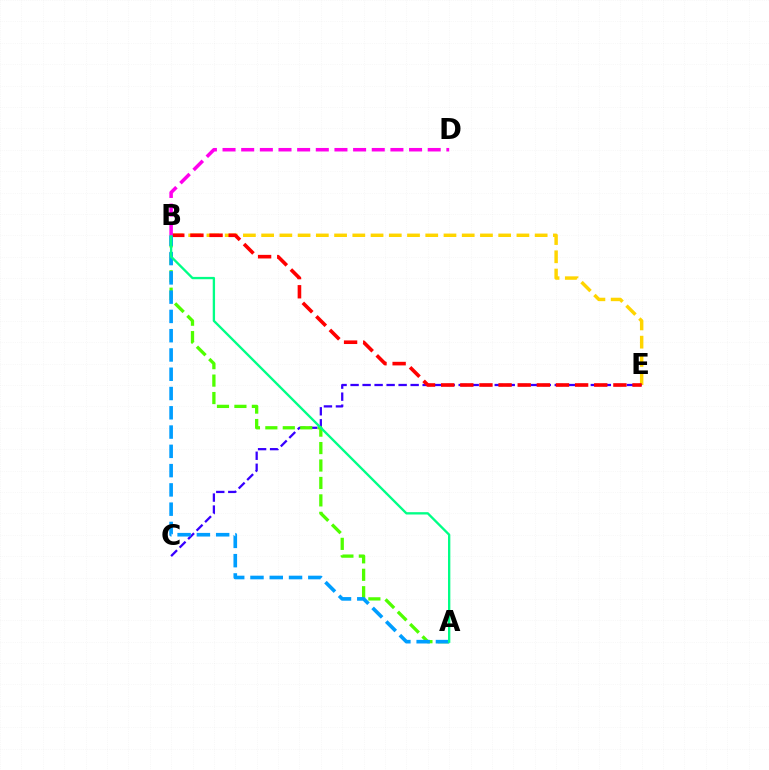{('B', 'E'): [{'color': '#ffd500', 'line_style': 'dashed', 'thickness': 2.48}, {'color': '#ff0000', 'line_style': 'dashed', 'thickness': 2.6}], ('C', 'E'): [{'color': '#3700ff', 'line_style': 'dashed', 'thickness': 1.63}], ('A', 'B'): [{'color': '#4fff00', 'line_style': 'dashed', 'thickness': 2.37}, {'color': '#009eff', 'line_style': 'dashed', 'thickness': 2.62}, {'color': '#00ff86', 'line_style': 'solid', 'thickness': 1.68}], ('B', 'D'): [{'color': '#ff00ed', 'line_style': 'dashed', 'thickness': 2.53}]}